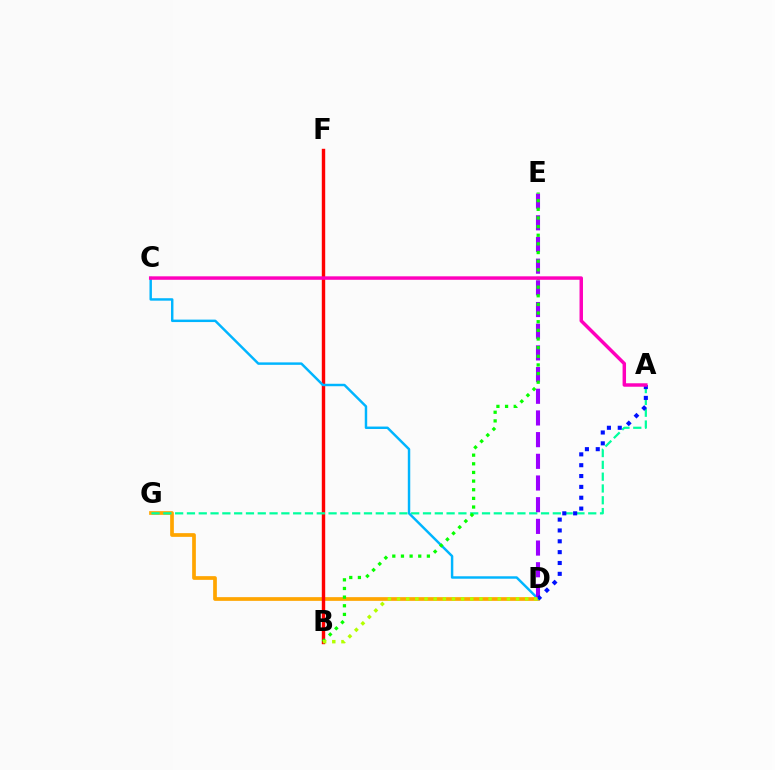{('D', 'G'): [{'color': '#ffa500', 'line_style': 'solid', 'thickness': 2.67}], ('B', 'F'): [{'color': '#ff0000', 'line_style': 'solid', 'thickness': 2.45}], ('A', 'G'): [{'color': '#00ff9d', 'line_style': 'dashed', 'thickness': 1.6}], ('C', 'D'): [{'color': '#00b5ff', 'line_style': 'solid', 'thickness': 1.77}], ('D', 'E'): [{'color': '#9b00ff', 'line_style': 'dashed', 'thickness': 2.95}], ('A', 'D'): [{'color': '#0010ff', 'line_style': 'dotted', 'thickness': 2.95}], ('B', 'E'): [{'color': '#08ff00', 'line_style': 'dotted', 'thickness': 2.35}], ('A', 'C'): [{'color': '#ff00bd', 'line_style': 'solid', 'thickness': 2.49}], ('B', 'D'): [{'color': '#b3ff00', 'line_style': 'dotted', 'thickness': 2.49}]}